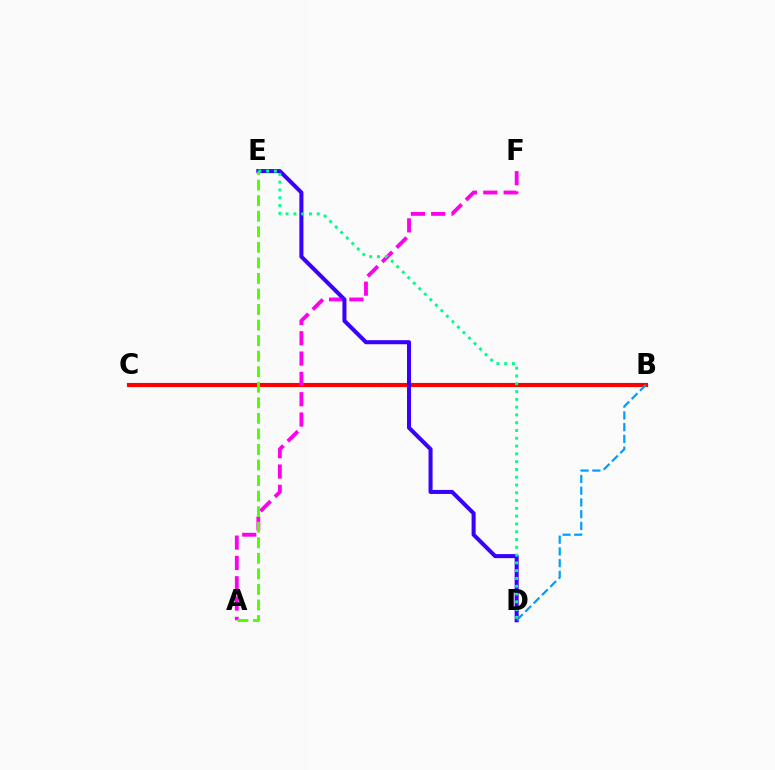{('B', 'C'): [{'color': '#ffd500', 'line_style': 'dotted', 'thickness': 2.33}, {'color': '#ff0000', 'line_style': 'solid', 'thickness': 2.96}], ('A', 'F'): [{'color': '#ff00ed', 'line_style': 'dashed', 'thickness': 2.76}], ('D', 'E'): [{'color': '#3700ff', 'line_style': 'solid', 'thickness': 2.91}, {'color': '#00ff86', 'line_style': 'dotted', 'thickness': 2.12}], ('A', 'E'): [{'color': '#4fff00', 'line_style': 'dashed', 'thickness': 2.11}], ('B', 'D'): [{'color': '#009eff', 'line_style': 'dashed', 'thickness': 1.6}]}